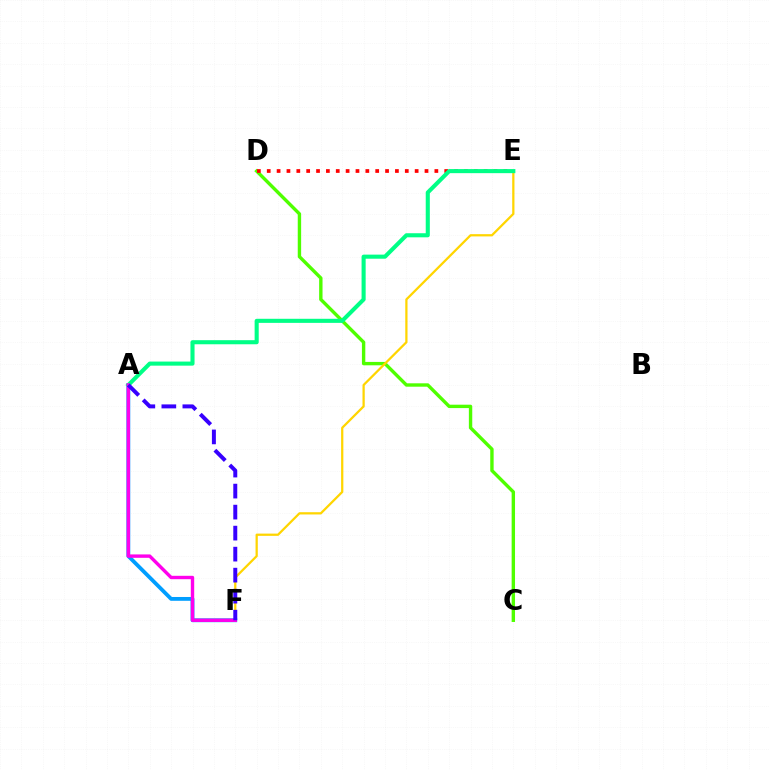{('C', 'D'): [{'color': '#4fff00', 'line_style': 'solid', 'thickness': 2.44}], ('A', 'F'): [{'color': '#009eff', 'line_style': 'solid', 'thickness': 2.75}, {'color': '#ff00ed', 'line_style': 'solid', 'thickness': 2.44}, {'color': '#3700ff', 'line_style': 'dashed', 'thickness': 2.85}], ('D', 'E'): [{'color': '#ff0000', 'line_style': 'dotted', 'thickness': 2.68}], ('E', 'F'): [{'color': '#ffd500', 'line_style': 'solid', 'thickness': 1.62}], ('A', 'E'): [{'color': '#00ff86', 'line_style': 'solid', 'thickness': 2.94}]}